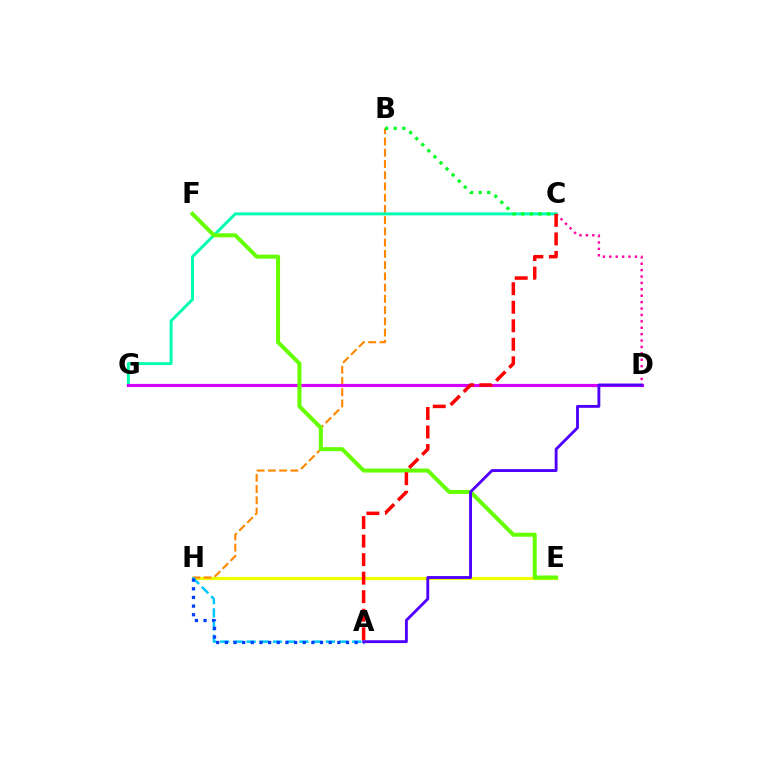{('C', 'D'): [{'color': '#ff00a0', 'line_style': 'dotted', 'thickness': 1.74}], ('E', 'H'): [{'color': '#eeff00', 'line_style': 'solid', 'thickness': 2.29}], ('B', 'H'): [{'color': '#ff8800', 'line_style': 'dashed', 'thickness': 1.53}], ('C', 'G'): [{'color': '#00ffaf', 'line_style': 'solid', 'thickness': 2.12}], ('B', 'C'): [{'color': '#00ff27', 'line_style': 'dotted', 'thickness': 2.33}], ('A', 'H'): [{'color': '#00c7ff', 'line_style': 'dashed', 'thickness': 1.79}, {'color': '#003fff', 'line_style': 'dotted', 'thickness': 2.35}], ('D', 'G'): [{'color': '#d600ff', 'line_style': 'solid', 'thickness': 2.28}], ('E', 'F'): [{'color': '#66ff00', 'line_style': 'solid', 'thickness': 2.88}], ('A', 'C'): [{'color': '#ff0000', 'line_style': 'dashed', 'thickness': 2.52}], ('A', 'D'): [{'color': '#4f00ff', 'line_style': 'solid', 'thickness': 2.06}]}